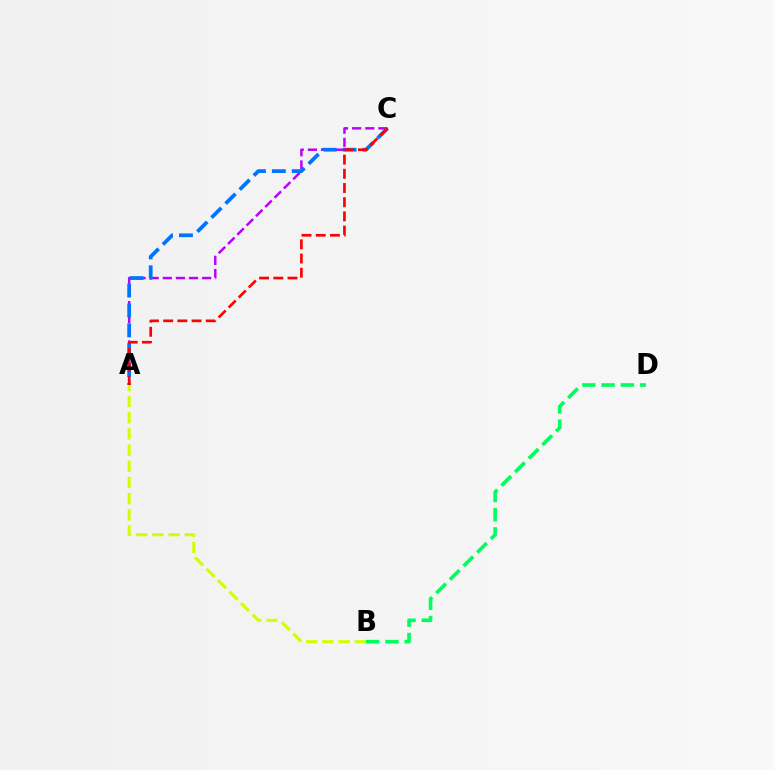{('B', 'D'): [{'color': '#00ff5c', 'line_style': 'dashed', 'thickness': 2.61}], ('A', 'C'): [{'color': '#b900ff', 'line_style': 'dashed', 'thickness': 1.78}, {'color': '#0074ff', 'line_style': 'dashed', 'thickness': 2.7}, {'color': '#ff0000', 'line_style': 'dashed', 'thickness': 1.93}], ('A', 'B'): [{'color': '#d1ff00', 'line_style': 'dashed', 'thickness': 2.2}]}